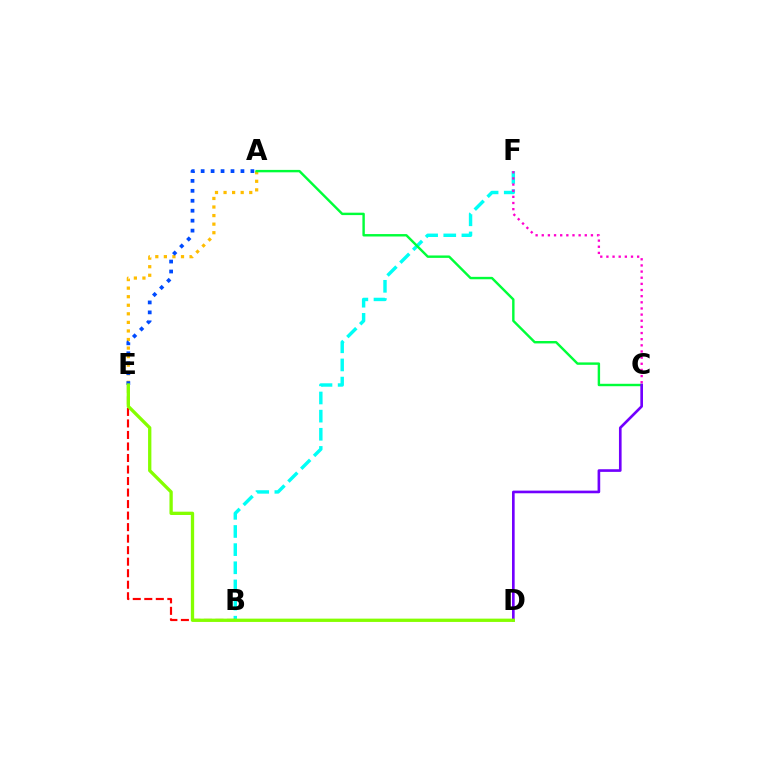{('B', 'F'): [{'color': '#00fff6', 'line_style': 'dashed', 'thickness': 2.47}], ('A', 'E'): [{'color': '#ffbd00', 'line_style': 'dotted', 'thickness': 2.33}, {'color': '#004bff', 'line_style': 'dotted', 'thickness': 2.7}], ('A', 'C'): [{'color': '#00ff39', 'line_style': 'solid', 'thickness': 1.74}], ('C', 'D'): [{'color': '#7200ff', 'line_style': 'solid', 'thickness': 1.91}], ('B', 'E'): [{'color': '#ff0000', 'line_style': 'dashed', 'thickness': 1.57}], ('C', 'F'): [{'color': '#ff00cf', 'line_style': 'dotted', 'thickness': 1.67}], ('D', 'E'): [{'color': '#84ff00', 'line_style': 'solid', 'thickness': 2.38}]}